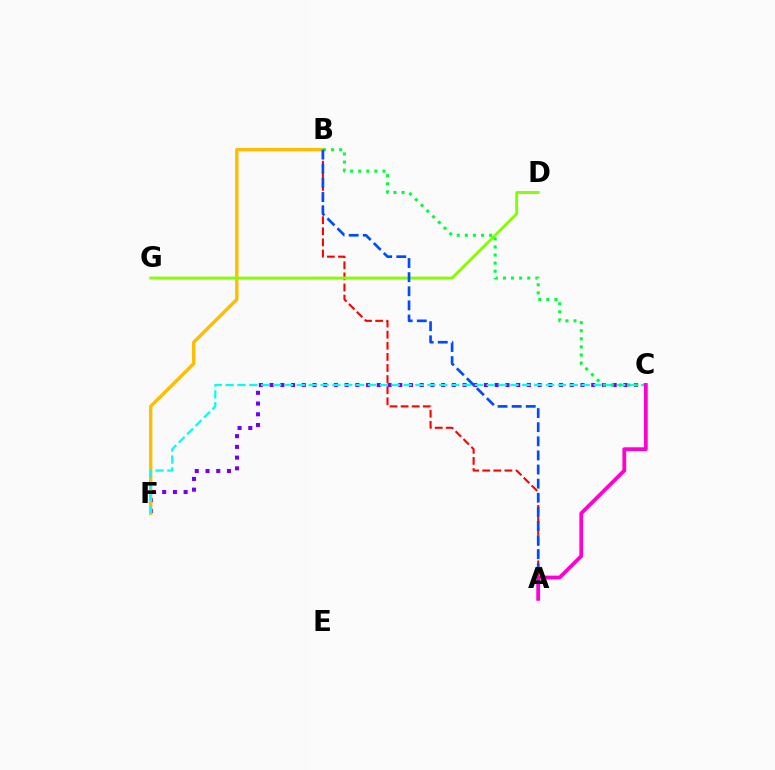{('C', 'F'): [{'color': '#7200ff', 'line_style': 'dotted', 'thickness': 2.91}, {'color': '#00fff6', 'line_style': 'dashed', 'thickness': 1.61}], ('A', 'B'): [{'color': '#ff0000', 'line_style': 'dashed', 'thickness': 1.51}, {'color': '#004bff', 'line_style': 'dashed', 'thickness': 1.92}], ('B', 'F'): [{'color': '#ffbd00', 'line_style': 'solid', 'thickness': 2.43}], ('D', 'G'): [{'color': '#84ff00', 'line_style': 'solid', 'thickness': 2.09}], ('B', 'C'): [{'color': '#00ff39', 'line_style': 'dotted', 'thickness': 2.2}], ('A', 'C'): [{'color': '#ff00cf', 'line_style': 'solid', 'thickness': 2.72}]}